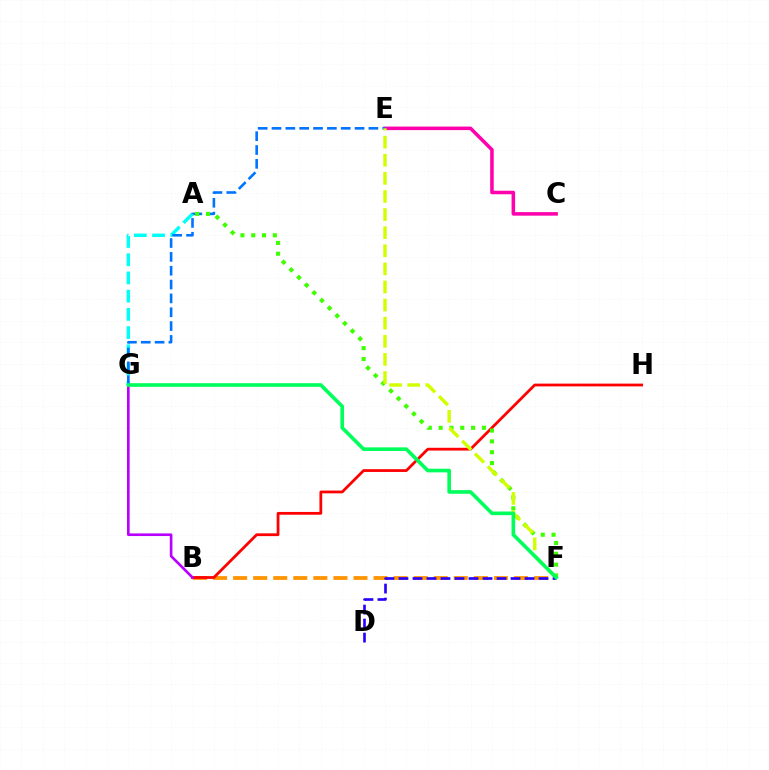{('C', 'E'): [{'color': '#ff00ac', 'line_style': 'solid', 'thickness': 2.54}], ('A', 'G'): [{'color': '#00fff6', 'line_style': 'dashed', 'thickness': 2.48}], ('E', 'G'): [{'color': '#0074ff', 'line_style': 'dashed', 'thickness': 1.88}], ('B', 'F'): [{'color': '#ff9400', 'line_style': 'dashed', 'thickness': 2.73}], ('B', 'H'): [{'color': '#ff0000', 'line_style': 'solid', 'thickness': 2.0}], ('A', 'F'): [{'color': '#3dff00', 'line_style': 'dotted', 'thickness': 2.94}], ('E', 'F'): [{'color': '#d1ff00', 'line_style': 'dashed', 'thickness': 2.46}], ('D', 'F'): [{'color': '#2500ff', 'line_style': 'dashed', 'thickness': 1.9}], ('B', 'G'): [{'color': '#b900ff', 'line_style': 'solid', 'thickness': 1.91}], ('F', 'G'): [{'color': '#00ff5c', 'line_style': 'solid', 'thickness': 2.61}]}